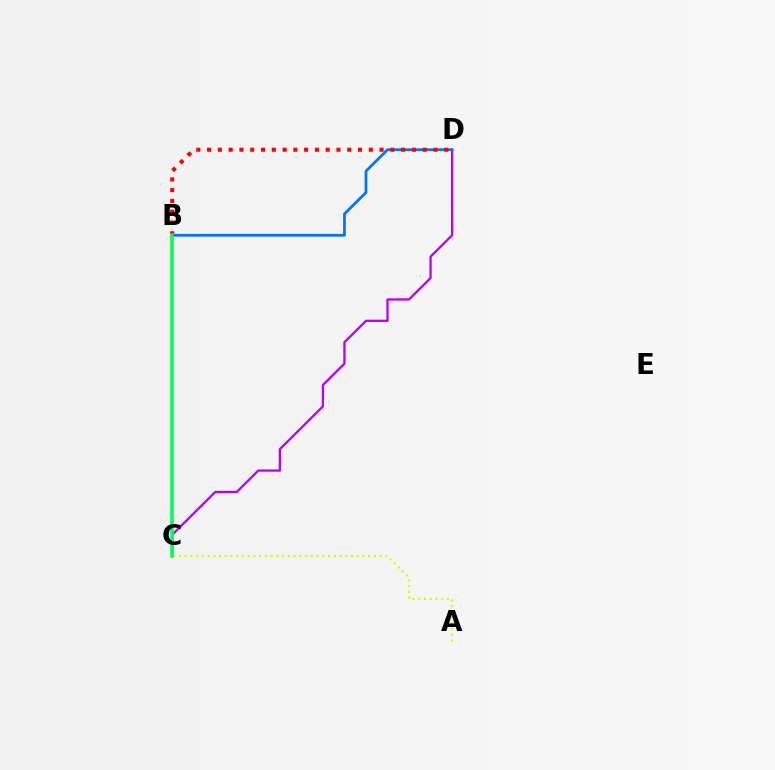{('C', 'D'): [{'color': '#b900ff', 'line_style': 'solid', 'thickness': 1.66}], ('B', 'D'): [{'color': '#0074ff', 'line_style': 'solid', 'thickness': 1.97}, {'color': '#ff0000', 'line_style': 'dotted', 'thickness': 2.93}], ('A', 'C'): [{'color': '#d1ff00', 'line_style': 'dotted', 'thickness': 1.56}], ('B', 'C'): [{'color': '#00ff5c', 'line_style': 'solid', 'thickness': 2.54}]}